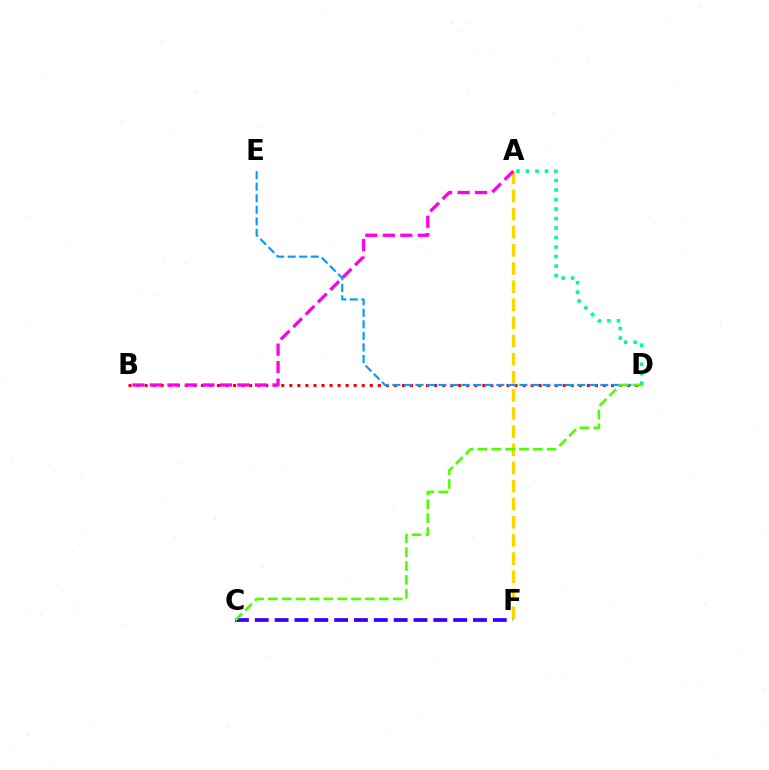{('A', 'D'): [{'color': '#00ff86', 'line_style': 'dotted', 'thickness': 2.58}], ('B', 'D'): [{'color': '#ff0000', 'line_style': 'dotted', 'thickness': 2.18}], ('A', 'F'): [{'color': '#ffd500', 'line_style': 'dashed', 'thickness': 2.46}], ('A', 'B'): [{'color': '#ff00ed', 'line_style': 'dashed', 'thickness': 2.38}], ('C', 'F'): [{'color': '#3700ff', 'line_style': 'dashed', 'thickness': 2.69}], ('D', 'E'): [{'color': '#009eff', 'line_style': 'dashed', 'thickness': 1.57}], ('C', 'D'): [{'color': '#4fff00', 'line_style': 'dashed', 'thickness': 1.88}]}